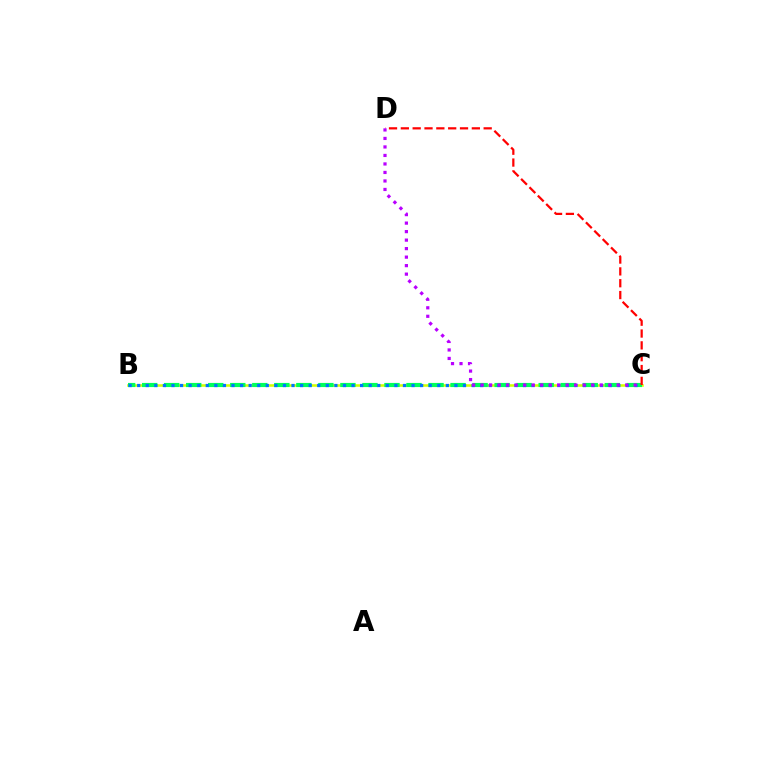{('B', 'C'): [{'color': '#d1ff00', 'line_style': 'solid', 'thickness': 1.83}, {'color': '#00ff5c', 'line_style': 'dashed', 'thickness': 2.99}, {'color': '#0074ff', 'line_style': 'dotted', 'thickness': 2.33}], ('C', 'D'): [{'color': '#ff0000', 'line_style': 'dashed', 'thickness': 1.61}, {'color': '#b900ff', 'line_style': 'dotted', 'thickness': 2.31}]}